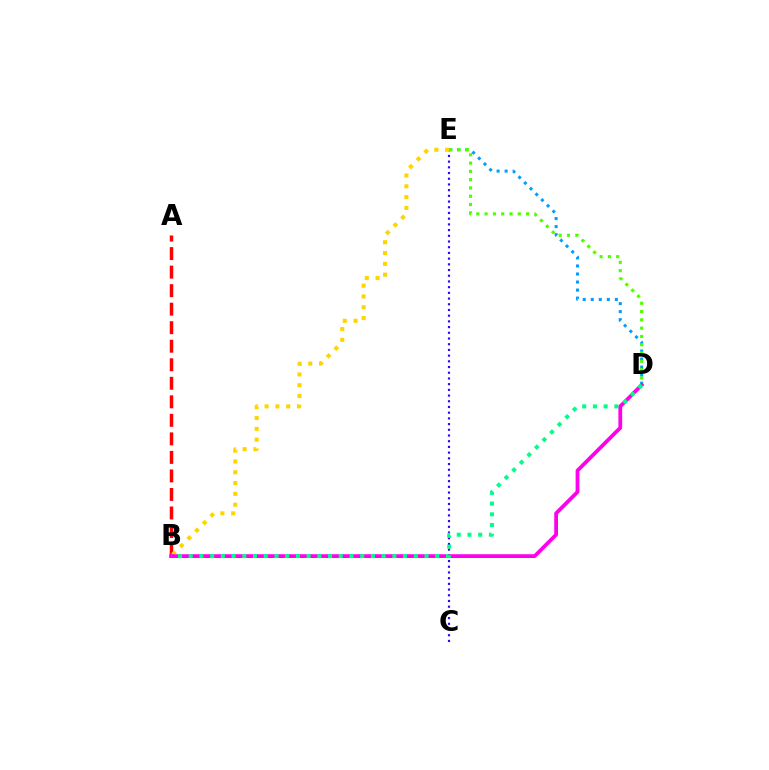{('C', 'E'): [{'color': '#3700ff', 'line_style': 'dotted', 'thickness': 1.55}], ('A', 'B'): [{'color': '#ff0000', 'line_style': 'dashed', 'thickness': 2.52}], ('D', 'E'): [{'color': '#009eff', 'line_style': 'dotted', 'thickness': 2.18}, {'color': '#4fff00', 'line_style': 'dotted', 'thickness': 2.25}], ('B', 'E'): [{'color': '#ffd500', 'line_style': 'dotted', 'thickness': 2.93}], ('B', 'D'): [{'color': '#ff00ed', 'line_style': 'solid', 'thickness': 2.72}, {'color': '#00ff86', 'line_style': 'dotted', 'thickness': 2.91}]}